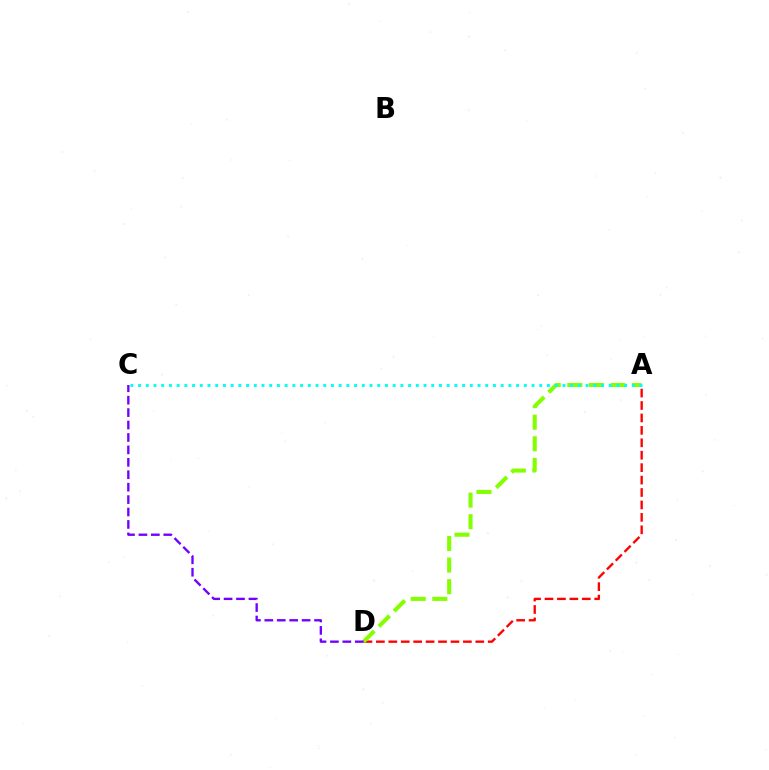{('A', 'D'): [{'color': '#ff0000', 'line_style': 'dashed', 'thickness': 1.69}, {'color': '#84ff00', 'line_style': 'dashed', 'thickness': 2.93}], ('A', 'C'): [{'color': '#00fff6', 'line_style': 'dotted', 'thickness': 2.1}], ('C', 'D'): [{'color': '#7200ff', 'line_style': 'dashed', 'thickness': 1.69}]}